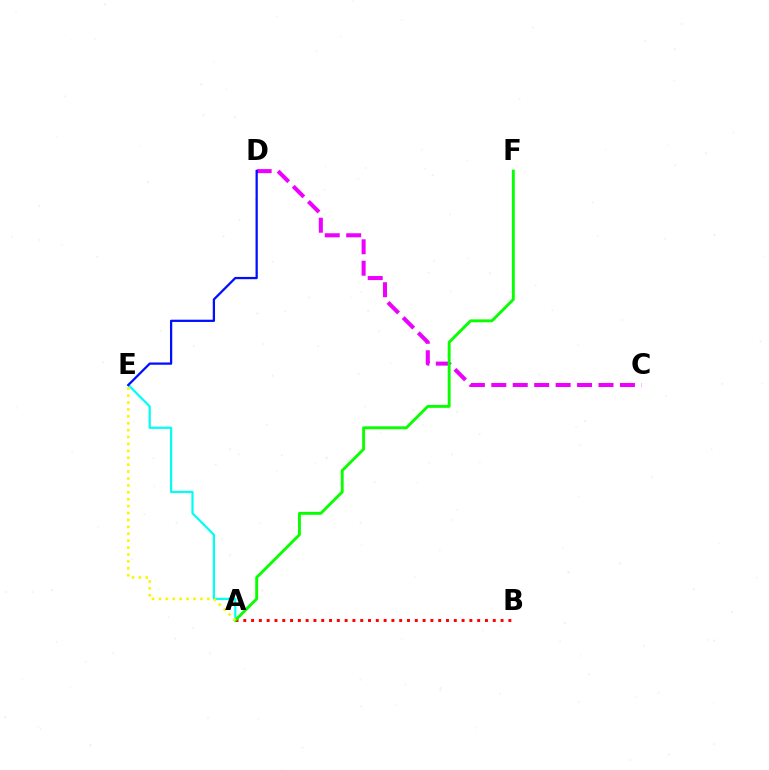{('C', 'D'): [{'color': '#ee00ff', 'line_style': 'dashed', 'thickness': 2.91}], ('A', 'E'): [{'color': '#00fff6', 'line_style': 'solid', 'thickness': 1.59}, {'color': '#fcf500', 'line_style': 'dotted', 'thickness': 1.88}], ('A', 'B'): [{'color': '#ff0000', 'line_style': 'dotted', 'thickness': 2.12}], ('A', 'F'): [{'color': '#08ff00', 'line_style': 'solid', 'thickness': 2.08}], ('D', 'E'): [{'color': '#0010ff', 'line_style': 'solid', 'thickness': 1.63}]}